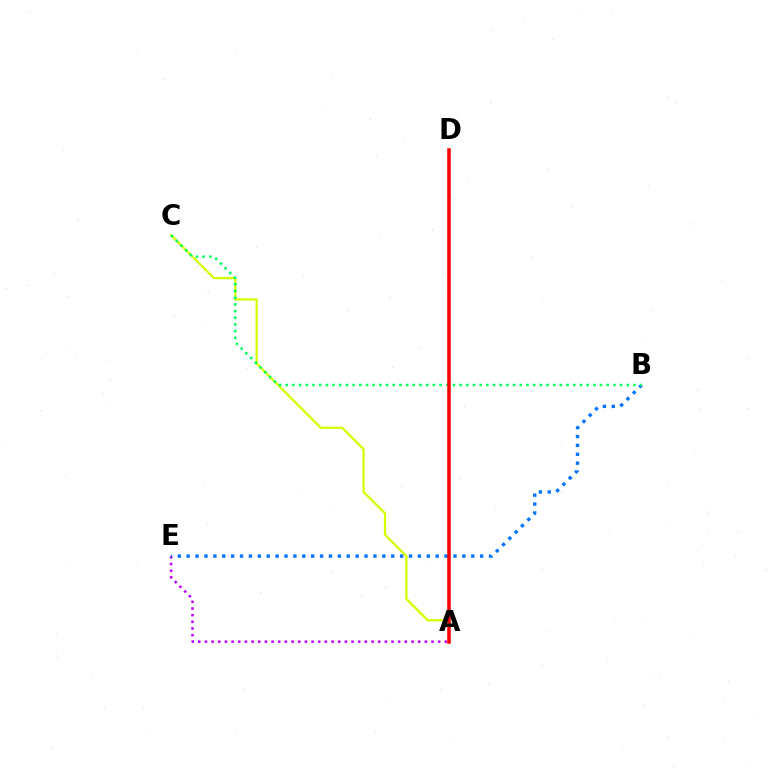{('A', 'E'): [{'color': '#b900ff', 'line_style': 'dotted', 'thickness': 1.81}], ('A', 'C'): [{'color': '#d1ff00', 'line_style': 'solid', 'thickness': 1.62}], ('B', 'E'): [{'color': '#0074ff', 'line_style': 'dotted', 'thickness': 2.42}], ('B', 'C'): [{'color': '#00ff5c', 'line_style': 'dotted', 'thickness': 1.82}], ('A', 'D'): [{'color': '#ff0000', 'line_style': 'solid', 'thickness': 2.54}]}